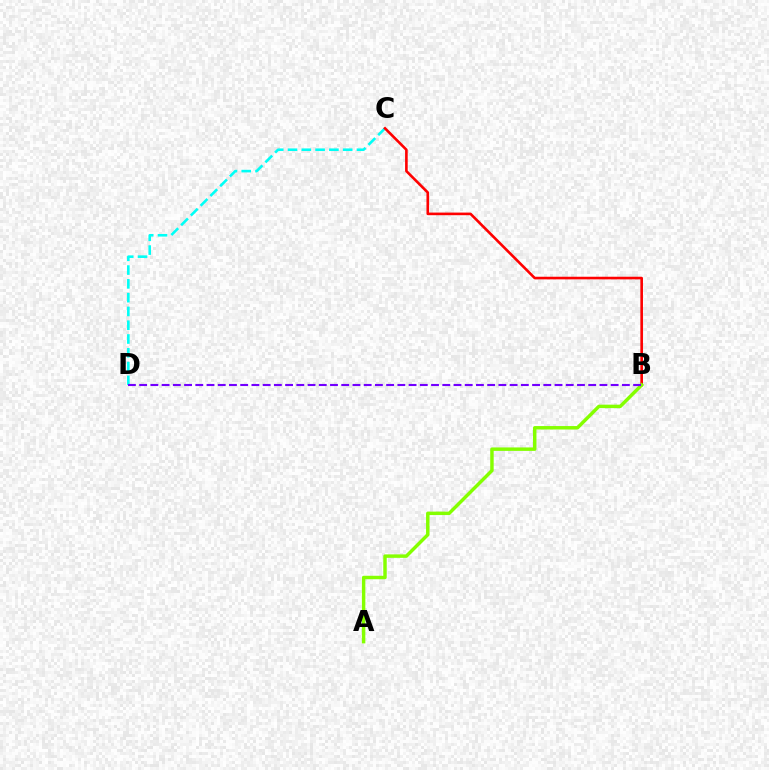{('C', 'D'): [{'color': '#00fff6', 'line_style': 'dashed', 'thickness': 1.87}], ('B', 'C'): [{'color': '#ff0000', 'line_style': 'solid', 'thickness': 1.89}], ('A', 'B'): [{'color': '#84ff00', 'line_style': 'solid', 'thickness': 2.49}], ('B', 'D'): [{'color': '#7200ff', 'line_style': 'dashed', 'thickness': 1.53}]}